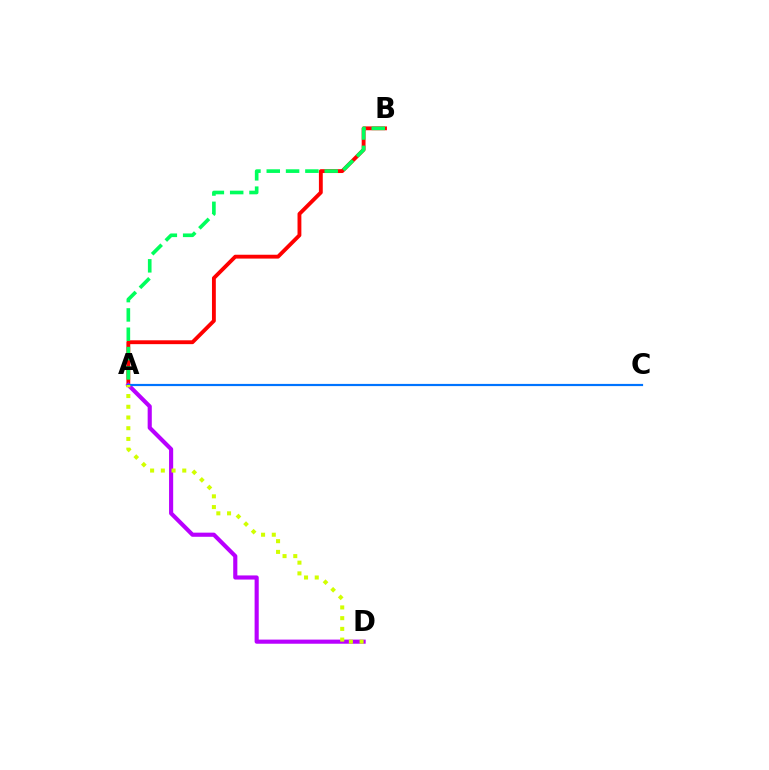{('A', 'B'): [{'color': '#ff0000', 'line_style': 'solid', 'thickness': 2.77}, {'color': '#00ff5c', 'line_style': 'dashed', 'thickness': 2.62}], ('A', 'D'): [{'color': '#b900ff', 'line_style': 'solid', 'thickness': 2.97}, {'color': '#d1ff00', 'line_style': 'dotted', 'thickness': 2.91}], ('A', 'C'): [{'color': '#0074ff', 'line_style': 'solid', 'thickness': 1.57}]}